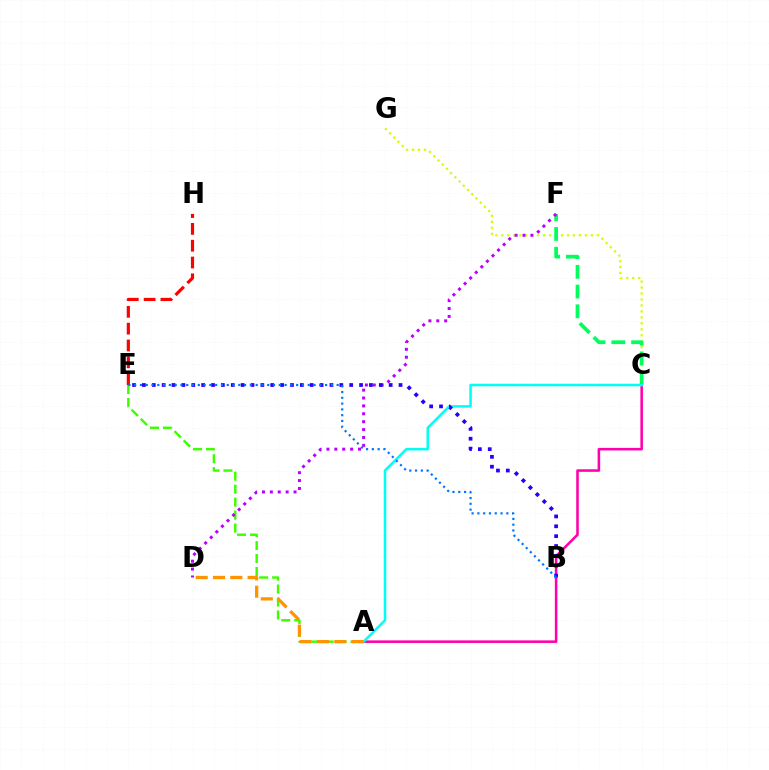{('A', 'E'): [{'color': '#3dff00', 'line_style': 'dashed', 'thickness': 1.76}], ('E', 'H'): [{'color': '#ff0000', 'line_style': 'dashed', 'thickness': 2.29}], ('C', 'G'): [{'color': '#d1ff00', 'line_style': 'dotted', 'thickness': 1.62}], ('C', 'F'): [{'color': '#00ff5c', 'line_style': 'dashed', 'thickness': 2.68}], ('D', 'F'): [{'color': '#b900ff', 'line_style': 'dotted', 'thickness': 2.14}], ('A', 'C'): [{'color': '#ff00ac', 'line_style': 'solid', 'thickness': 1.84}, {'color': '#00fff6', 'line_style': 'solid', 'thickness': 1.83}], ('B', 'E'): [{'color': '#2500ff', 'line_style': 'dotted', 'thickness': 2.68}, {'color': '#0074ff', 'line_style': 'dotted', 'thickness': 1.57}], ('A', 'D'): [{'color': '#ff9400', 'line_style': 'dashed', 'thickness': 2.35}]}